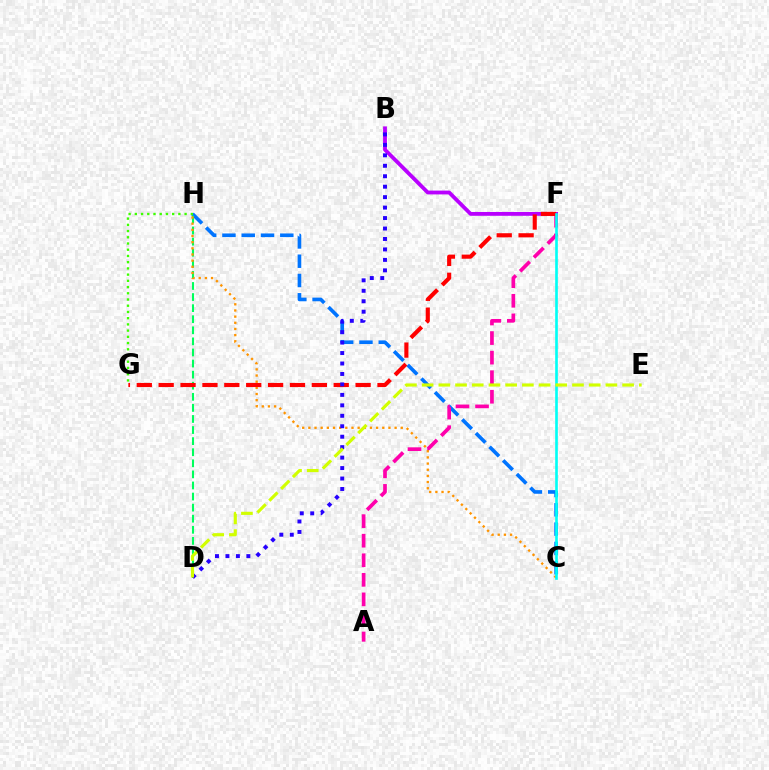{('C', 'H'): [{'color': '#0074ff', 'line_style': 'dashed', 'thickness': 2.62}, {'color': '#ff9400', 'line_style': 'dotted', 'thickness': 1.67}], ('B', 'F'): [{'color': '#b900ff', 'line_style': 'solid', 'thickness': 2.75}], ('D', 'H'): [{'color': '#00ff5c', 'line_style': 'dashed', 'thickness': 1.51}], ('A', 'F'): [{'color': '#ff00ac', 'line_style': 'dashed', 'thickness': 2.66}], ('F', 'G'): [{'color': '#ff0000', 'line_style': 'dashed', 'thickness': 2.97}], ('G', 'H'): [{'color': '#3dff00', 'line_style': 'dotted', 'thickness': 1.69}], ('B', 'D'): [{'color': '#2500ff', 'line_style': 'dotted', 'thickness': 2.84}], ('C', 'F'): [{'color': '#00fff6', 'line_style': 'solid', 'thickness': 1.9}], ('D', 'E'): [{'color': '#d1ff00', 'line_style': 'dashed', 'thickness': 2.27}]}